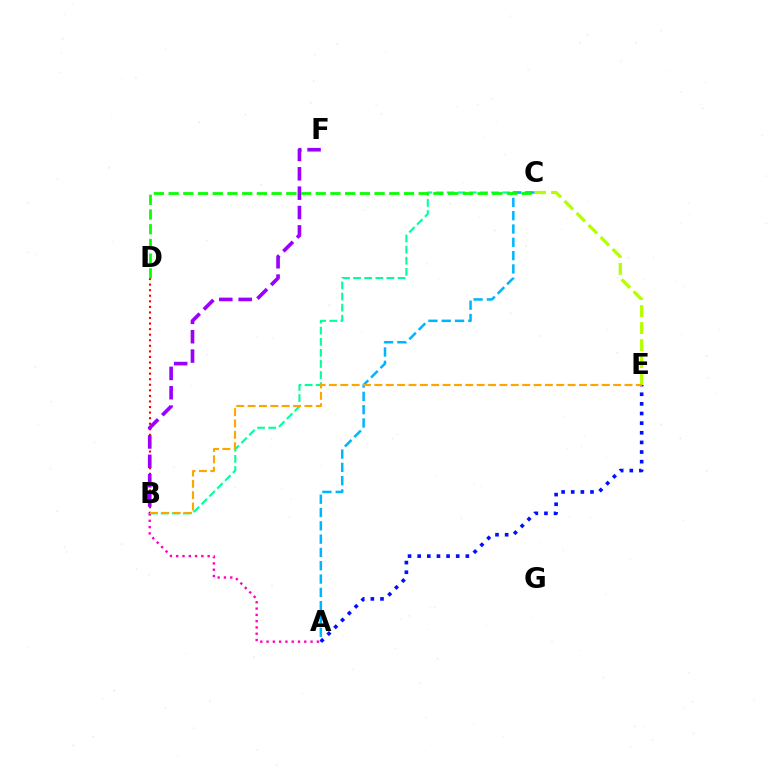{('B', 'C'): [{'color': '#00ff9d', 'line_style': 'dashed', 'thickness': 1.51}], ('A', 'C'): [{'color': '#00b5ff', 'line_style': 'dashed', 'thickness': 1.81}], ('B', 'D'): [{'color': '#ff0000', 'line_style': 'dotted', 'thickness': 1.51}], ('B', 'F'): [{'color': '#9b00ff', 'line_style': 'dashed', 'thickness': 2.63}], ('C', 'D'): [{'color': '#08ff00', 'line_style': 'dashed', 'thickness': 2.0}], ('A', 'E'): [{'color': '#0010ff', 'line_style': 'dotted', 'thickness': 2.62}], ('C', 'E'): [{'color': '#b3ff00', 'line_style': 'dashed', 'thickness': 2.31}], ('A', 'B'): [{'color': '#ff00bd', 'line_style': 'dotted', 'thickness': 1.71}], ('B', 'E'): [{'color': '#ffa500', 'line_style': 'dashed', 'thickness': 1.54}]}